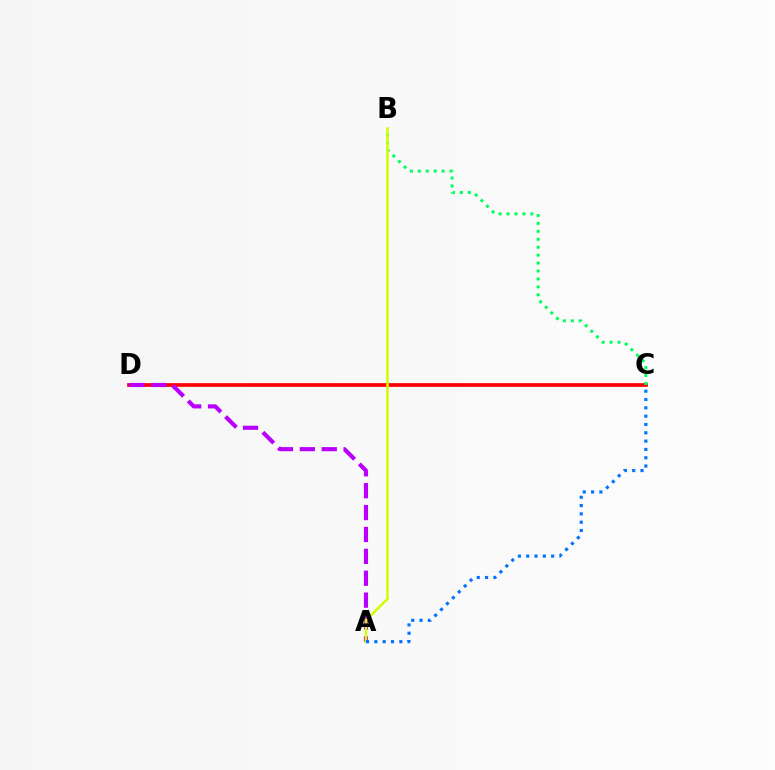{('C', 'D'): [{'color': '#ff0000', 'line_style': 'solid', 'thickness': 2.67}], ('B', 'C'): [{'color': '#00ff5c', 'line_style': 'dotted', 'thickness': 2.16}], ('A', 'D'): [{'color': '#b900ff', 'line_style': 'dashed', 'thickness': 2.97}], ('A', 'B'): [{'color': '#d1ff00', 'line_style': 'solid', 'thickness': 1.82}], ('A', 'C'): [{'color': '#0074ff', 'line_style': 'dotted', 'thickness': 2.26}]}